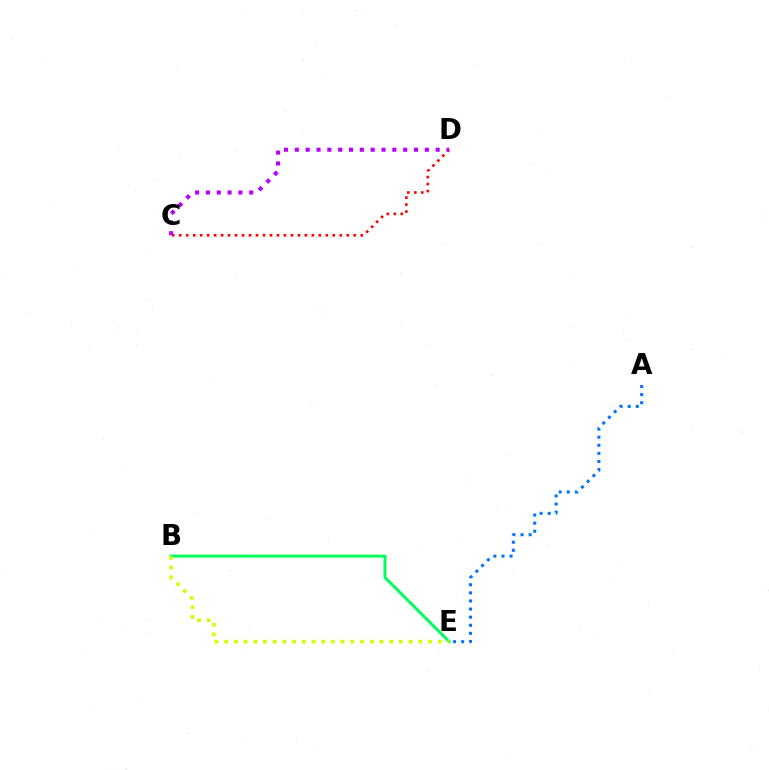{('C', 'D'): [{'color': '#ff0000', 'line_style': 'dotted', 'thickness': 1.9}, {'color': '#b900ff', 'line_style': 'dotted', 'thickness': 2.94}], ('A', 'E'): [{'color': '#0074ff', 'line_style': 'dotted', 'thickness': 2.2}], ('B', 'E'): [{'color': '#00ff5c', 'line_style': 'solid', 'thickness': 2.12}, {'color': '#d1ff00', 'line_style': 'dotted', 'thickness': 2.64}]}